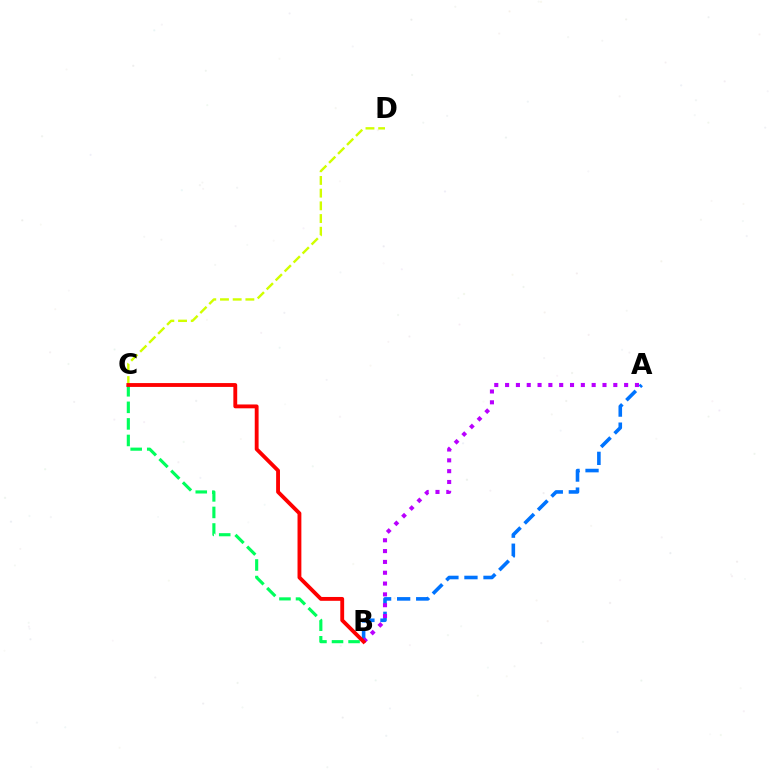{('A', 'B'): [{'color': '#0074ff', 'line_style': 'dashed', 'thickness': 2.59}, {'color': '#b900ff', 'line_style': 'dotted', 'thickness': 2.94}], ('C', 'D'): [{'color': '#d1ff00', 'line_style': 'dashed', 'thickness': 1.72}], ('B', 'C'): [{'color': '#00ff5c', 'line_style': 'dashed', 'thickness': 2.25}, {'color': '#ff0000', 'line_style': 'solid', 'thickness': 2.77}]}